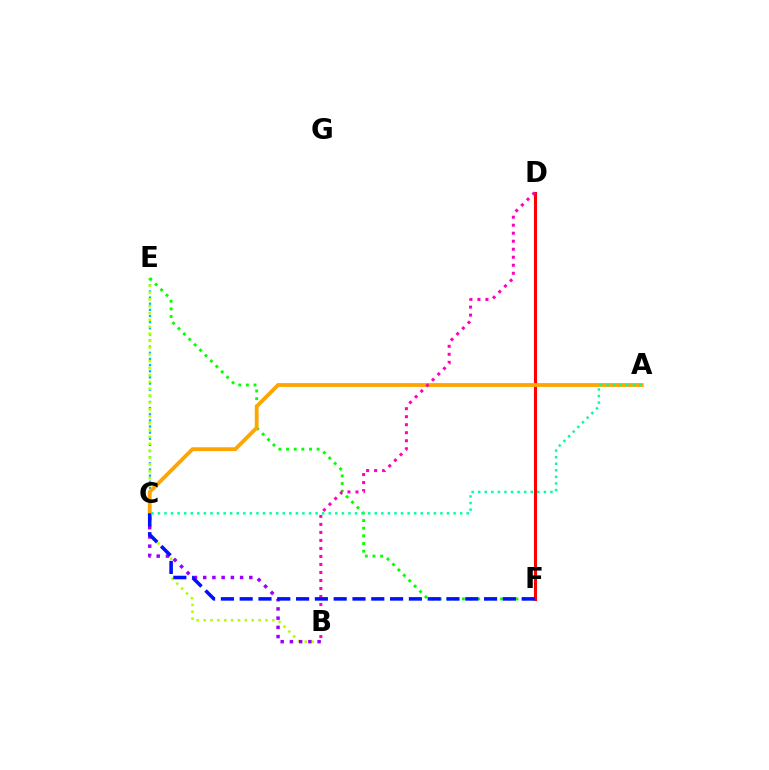{('C', 'E'): [{'color': '#00b5ff', 'line_style': 'dotted', 'thickness': 1.67}], ('B', 'E'): [{'color': '#b3ff00', 'line_style': 'dotted', 'thickness': 1.87}], ('D', 'F'): [{'color': '#ff0000', 'line_style': 'solid', 'thickness': 2.22}], ('E', 'F'): [{'color': '#08ff00', 'line_style': 'dotted', 'thickness': 2.08}], ('A', 'C'): [{'color': '#ffa500', 'line_style': 'solid', 'thickness': 2.75}, {'color': '#00ff9d', 'line_style': 'dotted', 'thickness': 1.79}], ('B', 'D'): [{'color': '#ff00bd', 'line_style': 'dotted', 'thickness': 2.18}], ('B', 'C'): [{'color': '#9b00ff', 'line_style': 'dotted', 'thickness': 2.51}], ('C', 'F'): [{'color': '#0010ff', 'line_style': 'dashed', 'thickness': 2.55}]}